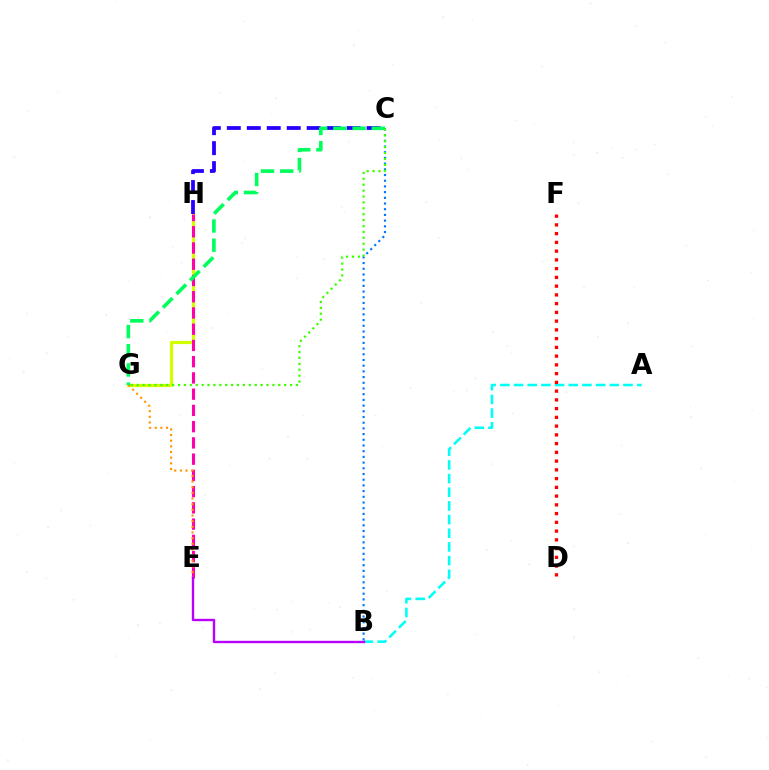{('G', 'H'): [{'color': '#d1ff00', 'line_style': 'solid', 'thickness': 2.31}], ('E', 'H'): [{'color': '#ff00ac', 'line_style': 'dashed', 'thickness': 2.21}], ('C', 'H'): [{'color': '#2500ff', 'line_style': 'dashed', 'thickness': 2.71}], ('A', 'B'): [{'color': '#00fff6', 'line_style': 'dashed', 'thickness': 1.86}], ('E', 'G'): [{'color': '#ff9400', 'line_style': 'dotted', 'thickness': 1.54}], ('C', 'G'): [{'color': '#00ff5c', 'line_style': 'dashed', 'thickness': 2.61}, {'color': '#3dff00', 'line_style': 'dotted', 'thickness': 1.6}], ('B', 'C'): [{'color': '#0074ff', 'line_style': 'dotted', 'thickness': 1.55}], ('D', 'F'): [{'color': '#ff0000', 'line_style': 'dotted', 'thickness': 2.38}], ('B', 'E'): [{'color': '#b900ff', 'line_style': 'solid', 'thickness': 1.71}]}